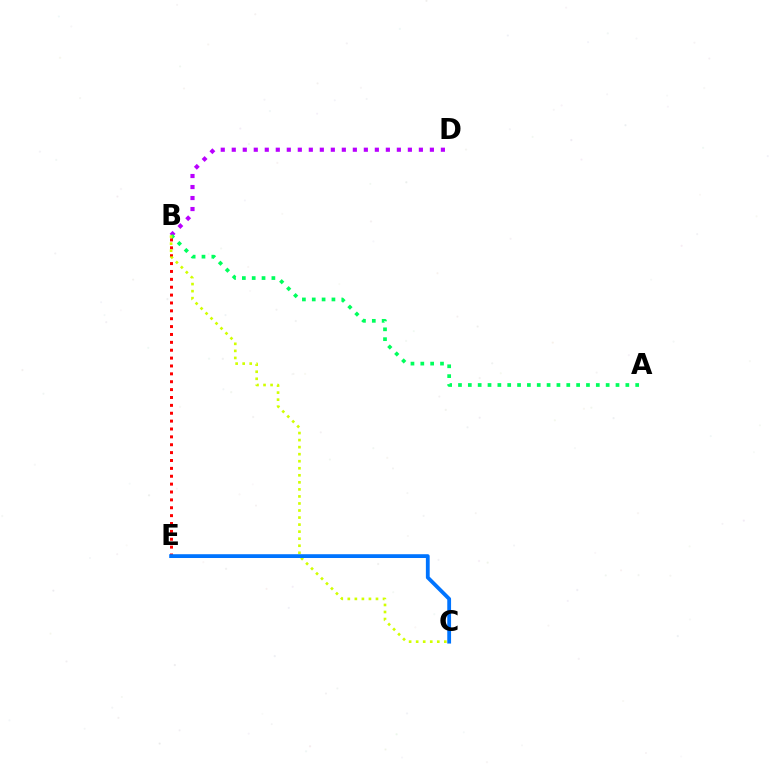{('B', 'D'): [{'color': '#b900ff', 'line_style': 'dotted', 'thickness': 2.99}], ('A', 'B'): [{'color': '#00ff5c', 'line_style': 'dotted', 'thickness': 2.67}], ('B', 'E'): [{'color': '#ff0000', 'line_style': 'dotted', 'thickness': 2.14}], ('B', 'C'): [{'color': '#d1ff00', 'line_style': 'dotted', 'thickness': 1.91}], ('C', 'E'): [{'color': '#0074ff', 'line_style': 'solid', 'thickness': 2.73}]}